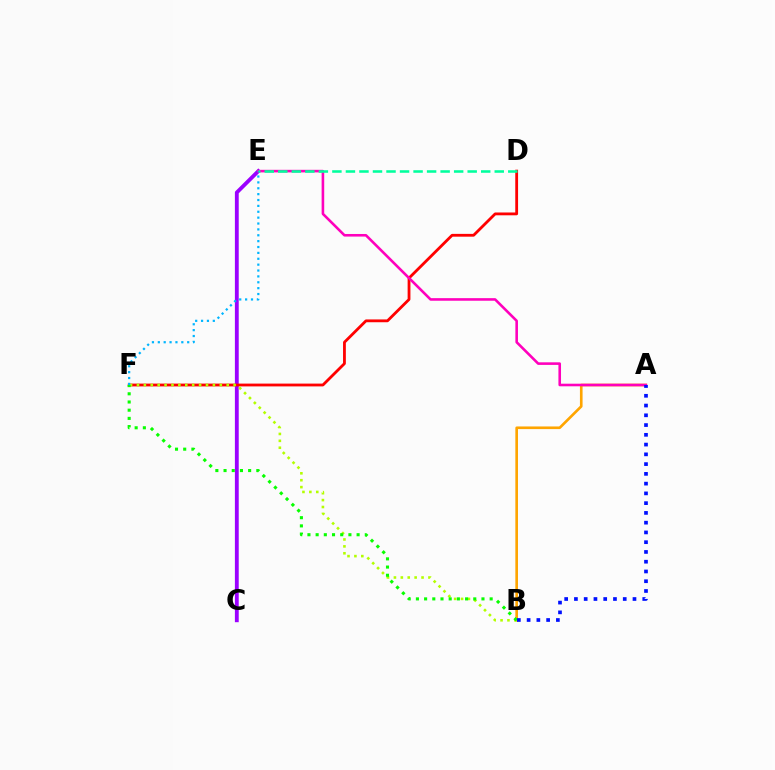{('C', 'E'): [{'color': '#9b00ff', 'line_style': 'solid', 'thickness': 2.76}], ('A', 'B'): [{'color': '#ffa500', 'line_style': 'solid', 'thickness': 1.9}, {'color': '#0010ff', 'line_style': 'dotted', 'thickness': 2.65}], ('D', 'F'): [{'color': '#ff0000', 'line_style': 'solid', 'thickness': 2.02}], ('A', 'E'): [{'color': '#ff00bd', 'line_style': 'solid', 'thickness': 1.87}], ('B', 'F'): [{'color': '#b3ff00', 'line_style': 'dotted', 'thickness': 1.88}, {'color': '#08ff00', 'line_style': 'dotted', 'thickness': 2.23}], ('D', 'E'): [{'color': '#00ff9d', 'line_style': 'dashed', 'thickness': 1.84}], ('E', 'F'): [{'color': '#00b5ff', 'line_style': 'dotted', 'thickness': 1.6}]}